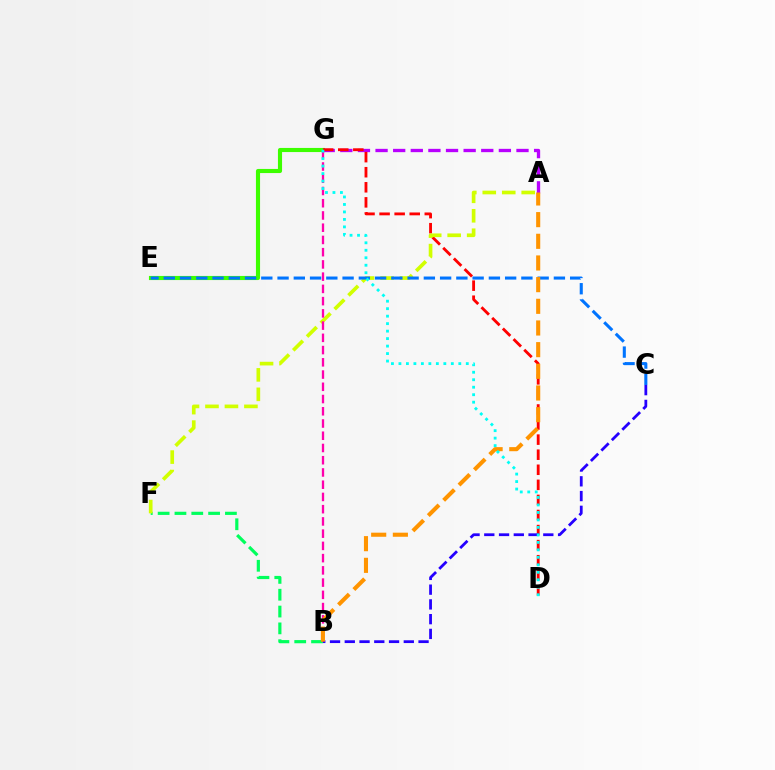{('E', 'G'): [{'color': '#3dff00', 'line_style': 'solid', 'thickness': 2.96}], ('B', 'F'): [{'color': '#00ff5c', 'line_style': 'dashed', 'thickness': 2.29}], ('A', 'G'): [{'color': '#b900ff', 'line_style': 'dashed', 'thickness': 2.39}], ('D', 'G'): [{'color': '#ff0000', 'line_style': 'dashed', 'thickness': 2.05}, {'color': '#00fff6', 'line_style': 'dotted', 'thickness': 2.03}], ('A', 'F'): [{'color': '#d1ff00', 'line_style': 'dashed', 'thickness': 2.64}], ('B', 'G'): [{'color': '#ff00ac', 'line_style': 'dashed', 'thickness': 1.66}], ('C', 'E'): [{'color': '#0074ff', 'line_style': 'dashed', 'thickness': 2.21}], ('B', 'C'): [{'color': '#2500ff', 'line_style': 'dashed', 'thickness': 2.0}], ('A', 'B'): [{'color': '#ff9400', 'line_style': 'dashed', 'thickness': 2.94}]}